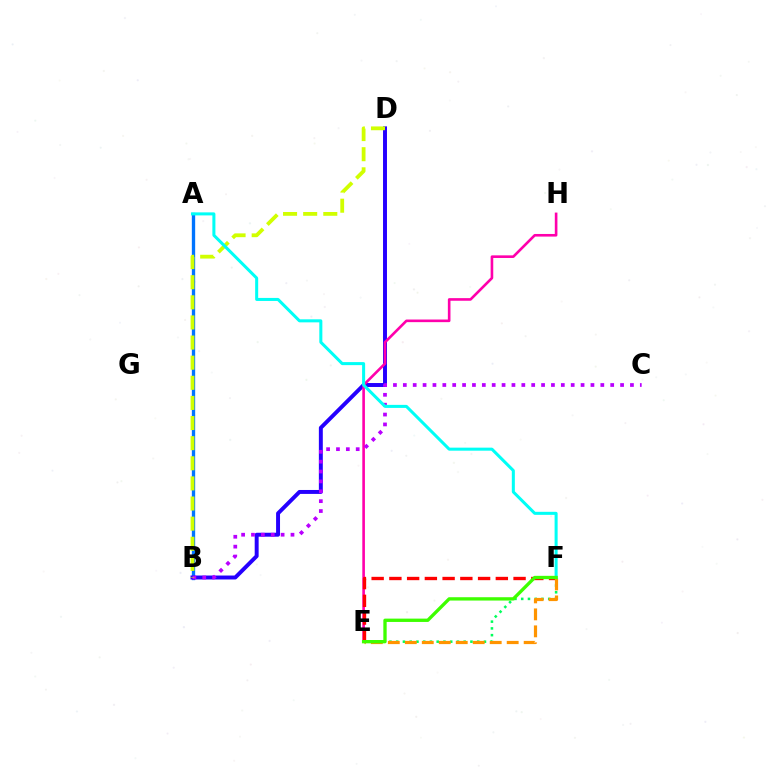{('A', 'B'): [{'color': '#0074ff', 'line_style': 'solid', 'thickness': 2.4}], ('B', 'D'): [{'color': '#2500ff', 'line_style': 'solid', 'thickness': 2.84}, {'color': '#d1ff00', 'line_style': 'dashed', 'thickness': 2.73}], ('E', 'H'): [{'color': '#ff00ac', 'line_style': 'solid', 'thickness': 1.89}], ('B', 'C'): [{'color': '#b900ff', 'line_style': 'dotted', 'thickness': 2.68}], ('E', 'F'): [{'color': '#00ff5c', 'line_style': 'dotted', 'thickness': 1.83}, {'color': '#ff0000', 'line_style': 'dashed', 'thickness': 2.41}, {'color': '#ff9400', 'line_style': 'dashed', 'thickness': 2.31}, {'color': '#3dff00', 'line_style': 'solid', 'thickness': 2.4}], ('A', 'F'): [{'color': '#00fff6', 'line_style': 'solid', 'thickness': 2.18}]}